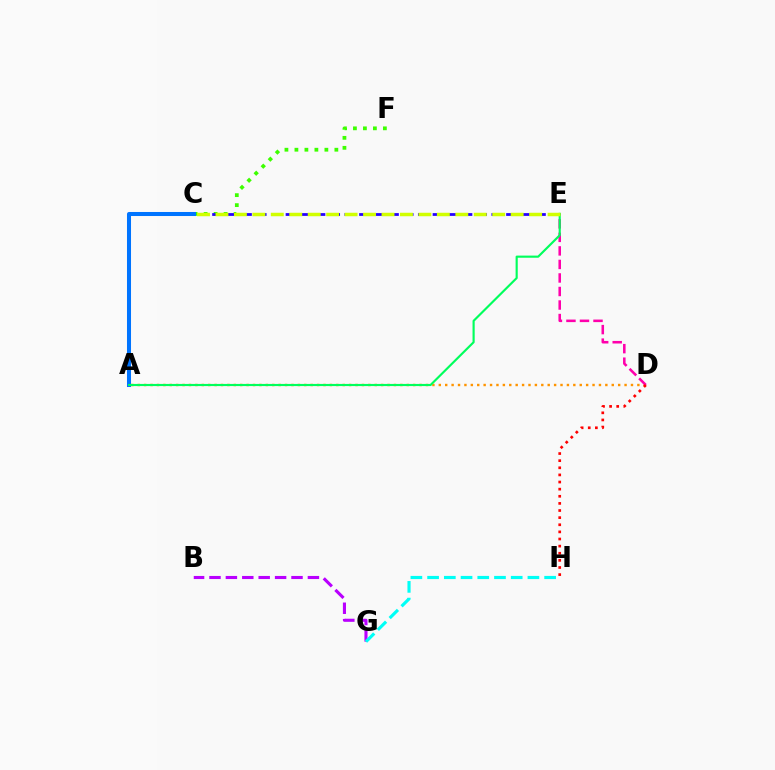{('C', 'F'): [{'color': '#3dff00', 'line_style': 'dotted', 'thickness': 2.71}], ('A', 'D'): [{'color': '#ff9400', 'line_style': 'dotted', 'thickness': 1.74}], ('B', 'G'): [{'color': '#b900ff', 'line_style': 'dashed', 'thickness': 2.23}], ('C', 'E'): [{'color': '#2500ff', 'line_style': 'dashed', 'thickness': 2.0}, {'color': '#d1ff00', 'line_style': 'dashed', 'thickness': 2.51}], ('A', 'C'): [{'color': '#0074ff', 'line_style': 'solid', 'thickness': 2.9}], ('G', 'H'): [{'color': '#00fff6', 'line_style': 'dashed', 'thickness': 2.27}], ('D', 'E'): [{'color': '#ff00ac', 'line_style': 'dashed', 'thickness': 1.84}], ('A', 'E'): [{'color': '#00ff5c', 'line_style': 'solid', 'thickness': 1.55}], ('D', 'H'): [{'color': '#ff0000', 'line_style': 'dotted', 'thickness': 1.93}]}